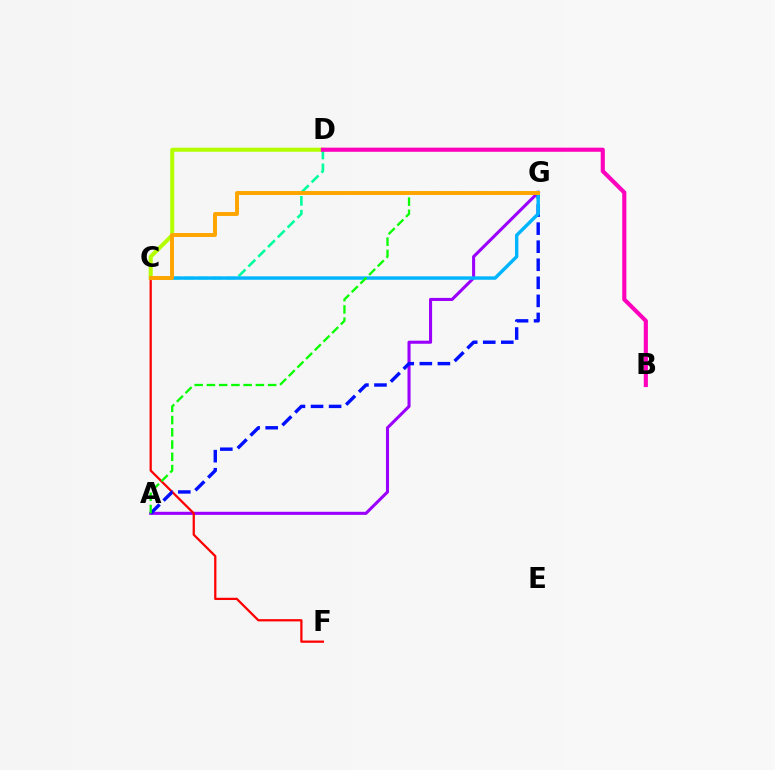{('A', 'G'): [{'color': '#9b00ff', 'line_style': 'solid', 'thickness': 2.21}, {'color': '#0010ff', 'line_style': 'dashed', 'thickness': 2.45}, {'color': '#08ff00', 'line_style': 'dashed', 'thickness': 1.66}], ('C', 'F'): [{'color': '#ff0000', 'line_style': 'solid', 'thickness': 1.62}], ('C', 'D'): [{'color': '#b3ff00', 'line_style': 'solid', 'thickness': 2.9}, {'color': '#00ff9d', 'line_style': 'dashed', 'thickness': 1.88}], ('C', 'G'): [{'color': '#00b5ff', 'line_style': 'solid', 'thickness': 2.46}, {'color': '#ffa500', 'line_style': 'solid', 'thickness': 2.83}], ('B', 'D'): [{'color': '#ff00bd', 'line_style': 'solid', 'thickness': 2.97}]}